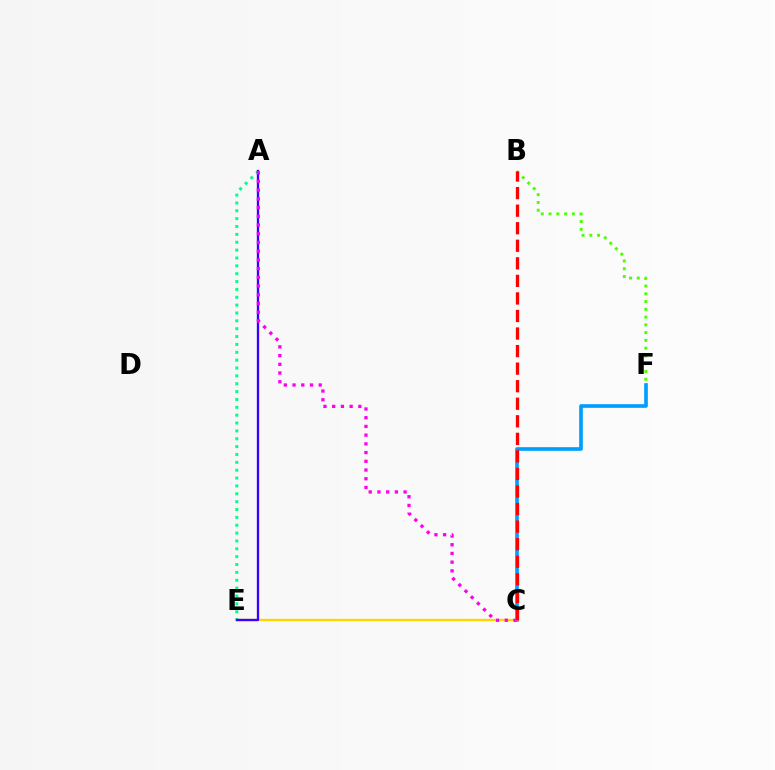{('C', 'F'): [{'color': '#009eff', 'line_style': 'solid', 'thickness': 2.63}], ('C', 'E'): [{'color': '#ffd500', 'line_style': 'solid', 'thickness': 1.67}], ('B', 'F'): [{'color': '#4fff00', 'line_style': 'dotted', 'thickness': 2.11}], ('A', 'E'): [{'color': '#00ff86', 'line_style': 'dotted', 'thickness': 2.14}, {'color': '#3700ff', 'line_style': 'solid', 'thickness': 1.68}], ('B', 'C'): [{'color': '#ff0000', 'line_style': 'dashed', 'thickness': 2.38}], ('A', 'C'): [{'color': '#ff00ed', 'line_style': 'dotted', 'thickness': 2.37}]}